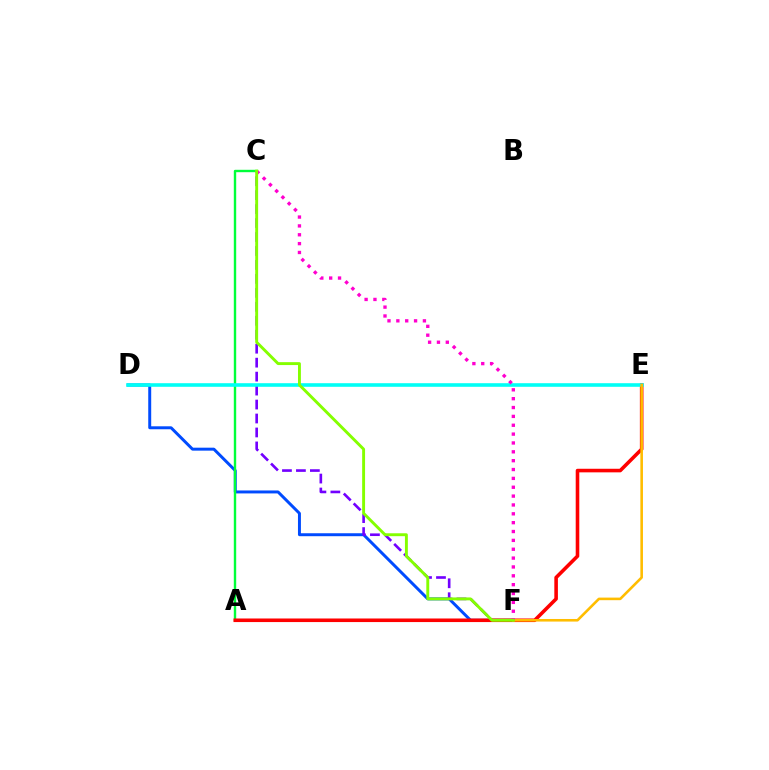{('D', 'F'): [{'color': '#004bff', 'line_style': 'solid', 'thickness': 2.13}], ('C', 'F'): [{'color': '#7200ff', 'line_style': 'dashed', 'thickness': 1.9}, {'color': '#ff00cf', 'line_style': 'dotted', 'thickness': 2.41}, {'color': '#84ff00', 'line_style': 'solid', 'thickness': 2.09}], ('A', 'C'): [{'color': '#00ff39', 'line_style': 'solid', 'thickness': 1.72}], ('A', 'E'): [{'color': '#ff0000', 'line_style': 'solid', 'thickness': 2.58}], ('D', 'E'): [{'color': '#00fff6', 'line_style': 'solid', 'thickness': 2.59}], ('E', 'F'): [{'color': '#ffbd00', 'line_style': 'solid', 'thickness': 1.86}]}